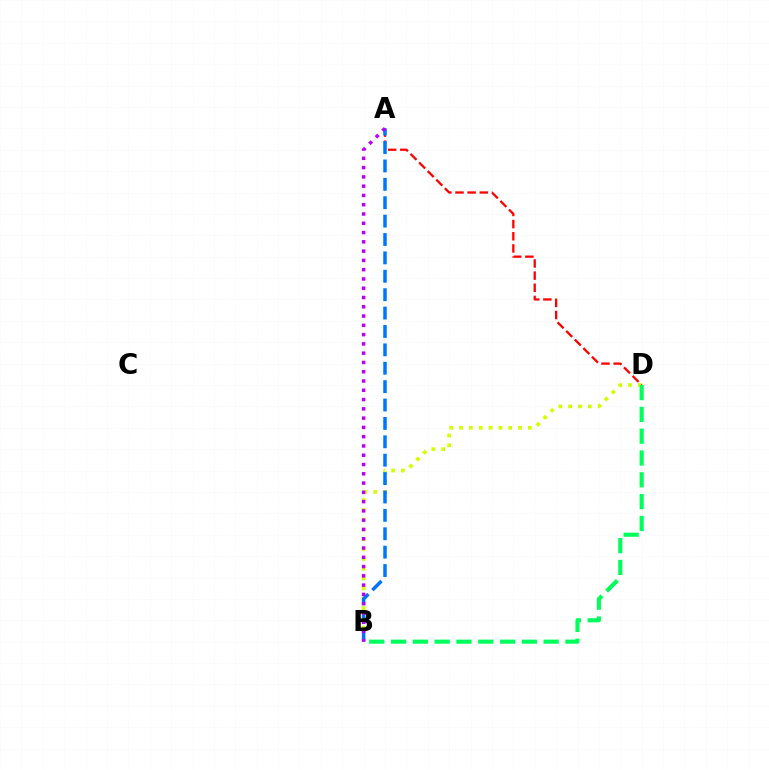{('B', 'D'): [{'color': '#d1ff00', 'line_style': 'dotted', 'thickness': 2.67}, {'color': '#00ff5c', 'line_style': 'dashed', 'thickness': 2.96}], ('A', 'D'): [{'color': '#ff0000', 'line_style': 'dashed', 'thickness': 1.65}], ('A', 'B'): [{'color': '#0074ff', 'line_style': 'dashed', 'thickness': 2.5}, {'color': '#b900ff', 'line_style': 'dotted', 'thickness': 2.52}]}